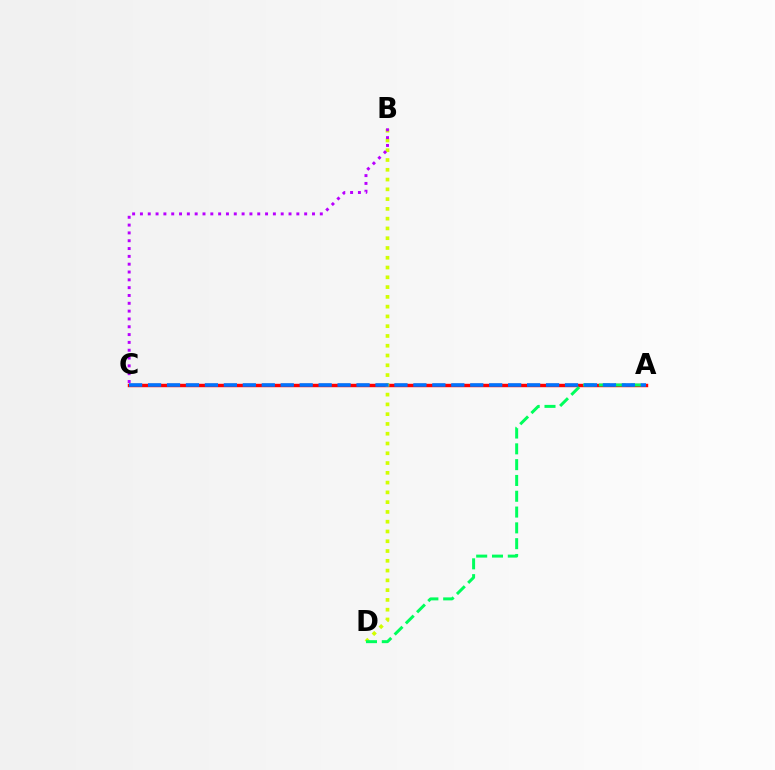{('A', 'C'): [{'color': '#ff0000', 'line_style': 'solid', 'thickness': 2.47}, {'color': '#0074ff', 'line_style': 'dashed', 'thickness': 2.57}], ('B', 'D'): [{'color': '#d1ff00', 'line_style': 'dotted', 'thickness': 2.66}], ('A', 'D'): [{'color': '#00ff5c', 'line_style': 'dashed', 'thickness': 2.15}], ('B', 'C'): [{'color': '#b900ff', 'line_style': 'dotted', 'thickness': 2.12}]}